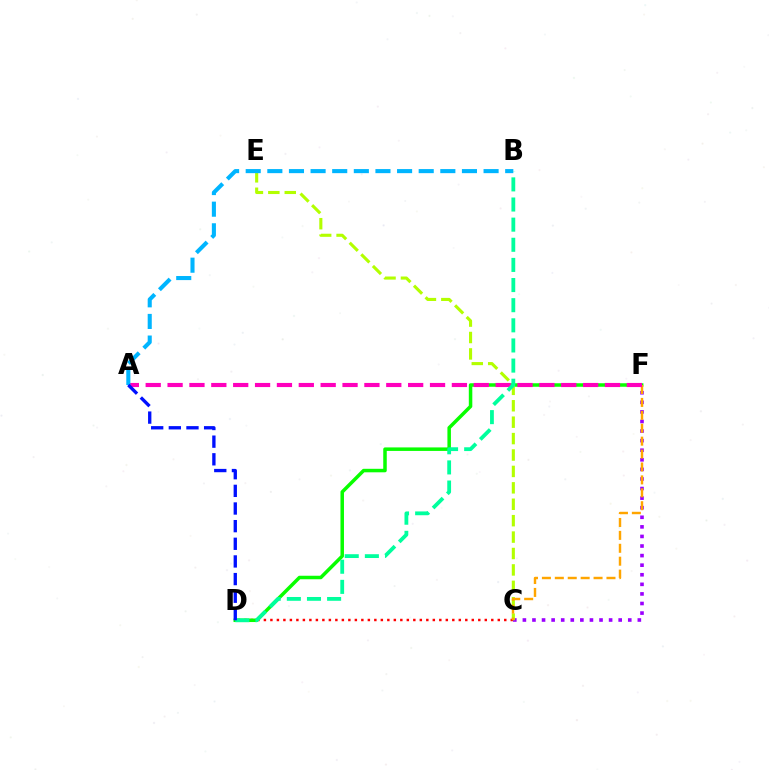{('C', 'F'): [{'color': '#9b00ff', 'line_style': 'dotted', 'thickness': 2.6}, {'color': '#ffa500', 'line_style': 'dashed', 'thickness': 1.75}], ('C', 'D'): [{'color': '#ff0000', 'line_style': 'dotted', 'thickness': 1.77}], ('D', 'F'): [{'color': '#08ff00', 'line_style': 'solid', 'thickness': 2.52}], ('C', 'E'): [{'color': '#b3ff00', 'line_style': 'dashed', 'thickness': 2.23}], ('A', 'F'): [{'color': '#ff00bd', 'line_style': 'dashed', 'thickness': 2.97}], ('A', 'B'): [{'color': '#00b5ff', 'line_style': 'dashed', 'thickness': 2.94}], ('B', 'D'): [{'color': '#00ff9d', 'line_style': 'dashed', 'thickness': 2.74}], ('A', 'D'): [{'color': '#0010ff', 'line_style': 'dashed', 'thickness': 2.4}]}